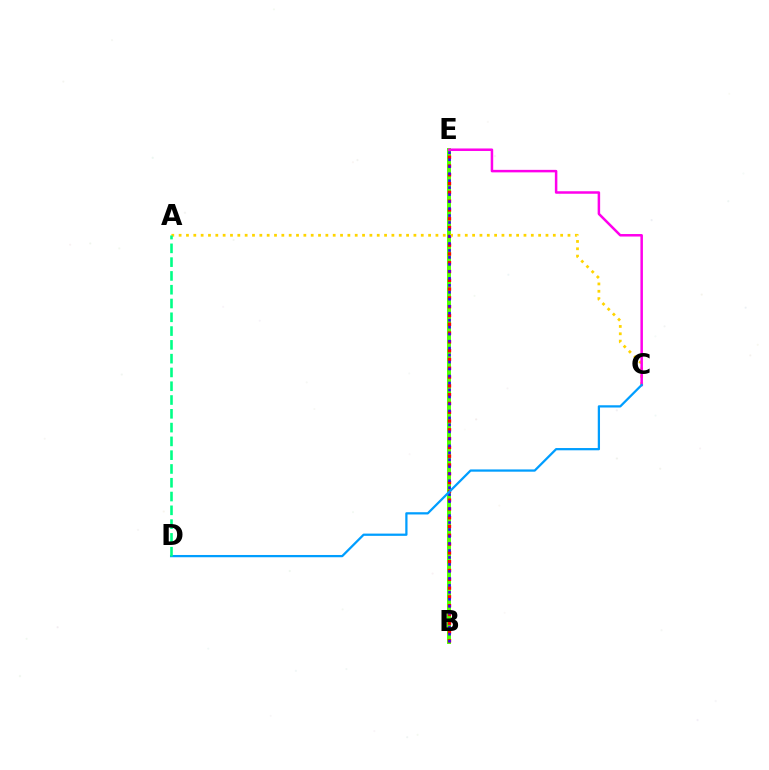{('B', 'E'): [{'color': '#4fff00', 'line_style': 'solid', 'thickness': 2.84}, {'color': '#ff0000', 'line_style': 'dotted', 'thickness': 2.39}, {'color': '#3700ff', 'line_style': 'dotted', 'thickness': 1.9}], ('A', 'C'): [{'color': '#ffd500', 'line_style': 'dotted', 'thickness': 1.99}], ('C', 'E'): [{'color': '#ff00ed', 'line_style': 'solid', 'thickness': 1.81}], ('C', 'D'): [{'color': '#009eff', 'line_style': 'solid', 'thickness': 1.62}], ('A', 'D'): [{'color': '#00ff86', 'line_style': 'dashed', 'thickness': 1.87}]}